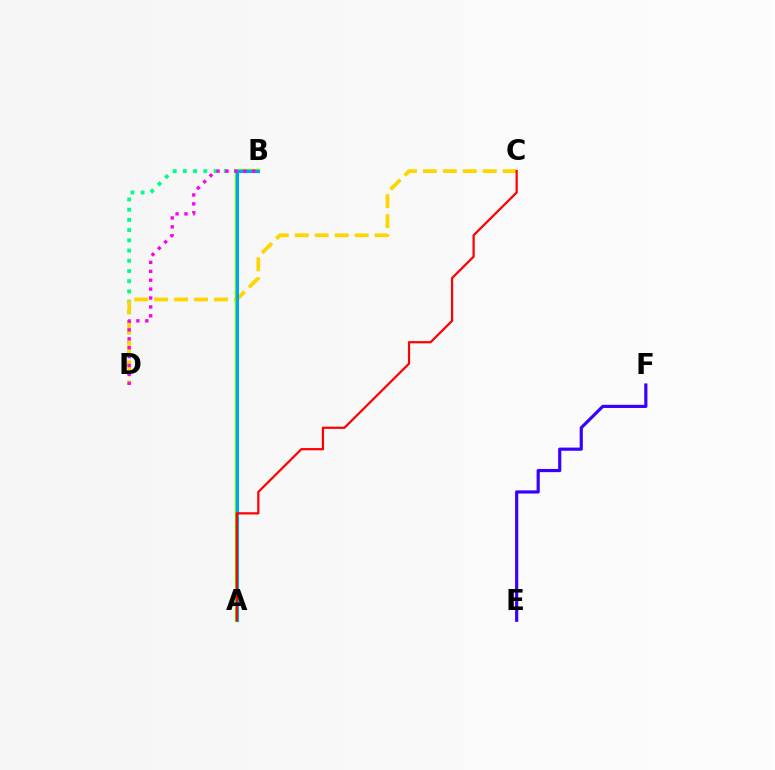{('B', 'D'): [{'color': '#00ff86', 'line_style': 'dotted', 'thickness': 2.78}, {'color': '#ff00ed', 'line_style': 'dotted', 'thickness': 2.42}], ('C', 'D'): [{'color': '#ffd500', 'line_style': 'dashed', 'thickness': 2.71}], ('A', 'B'): [{'color': '#4fff00', 'line_style': 'solid', 'thickness': 3.0}, {'color': '#009eff', 'line_style': 'solid', 'thickness': 2.06}], ('E', 'F'): [{'color': '#3700ff', 'line_style': 'solid', 'thickness': 2.28}], ('A', 'C'): [{'color': '#ff0000', 'line_style': 'solid', 'thickness': 1.6}]}